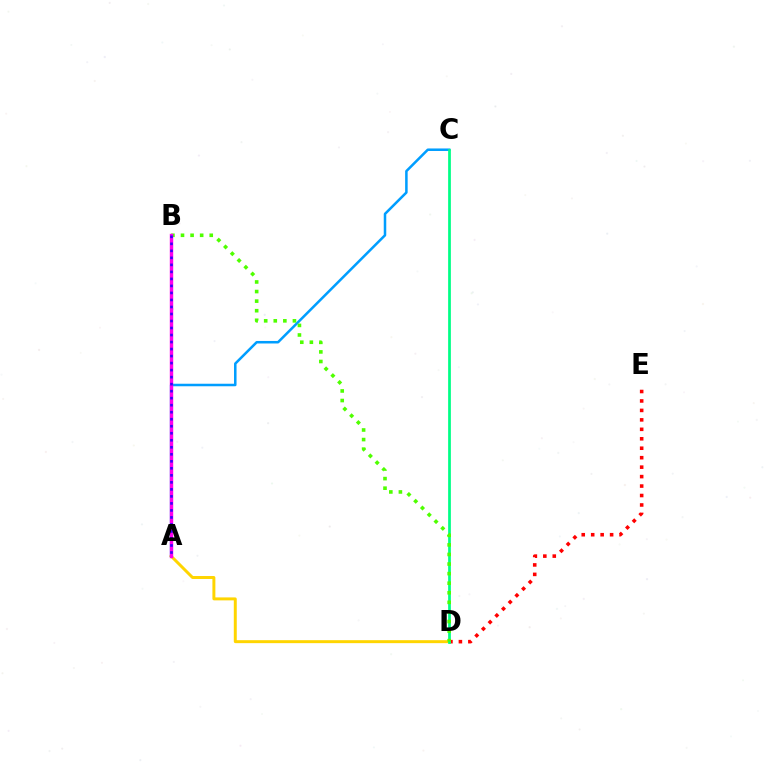{('D', 'E'): [{'color': '#ff0000', 'line_style': 'dotted', 'thickness': 2.57}], ('A', 'D'): [{'color': '#ffd500', 'line_style': 'solid', 'thickness': 2.13}], ('A', 'C'): [{'color': '#009eff', 'line_style': 'solid', 'thickness': 1.82}], ('C', 'D'): [{'color': '#00ff86', 'line_style': 'solid', 'thickness': 1.98}], ('B', 'D'): [{'color': '#4fff00', 'line_style': 'dotted', 'thickness': 2.6}], ('A', 'B'): [{'color': '#ff00ed', 'line_style': 'solid', 'thickness': 2.46}, {'color': '#3700ff', 'line_style': 'dotted', 'thickness': 1.91}]}